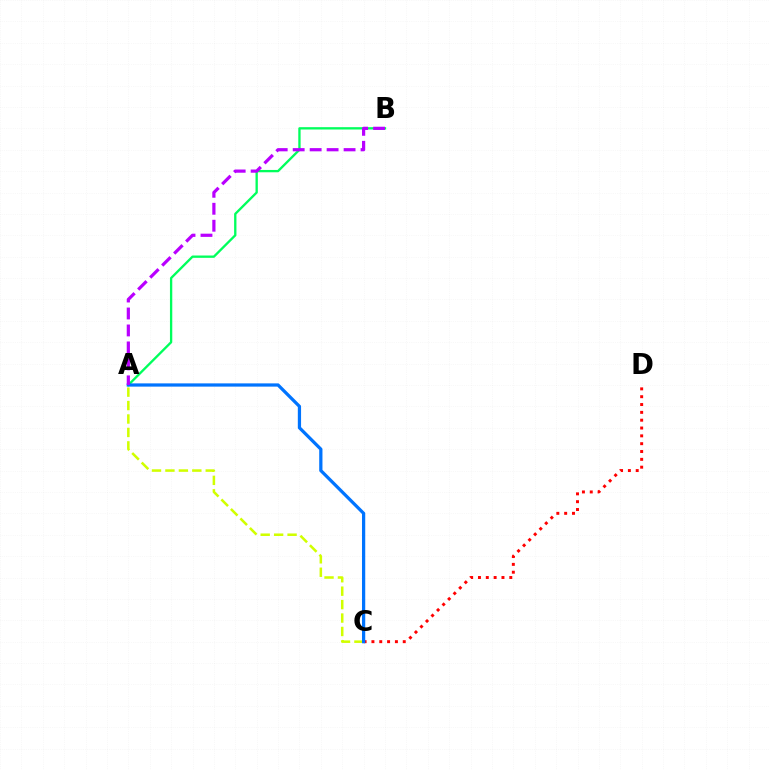{('C', 'D'): [{'color': '#ff0000', 'line_style': 'dotted', 'thickness': 2.13}], ('A', 'B'): [{'color': '#00ff5c', 'line_style': 'solid', 'thickness': 1.68}, {'color': '#b900ff', 'line_style': 'dashed', 'thickness': 2.3}], ('A', 'C'): [{'color': '#d1ff00', 'line_style': 'dashed', 'thickness': 1.83}, {'color': '#0074ff', 'line_style': 'solid', 'thickness': 2.34}]}